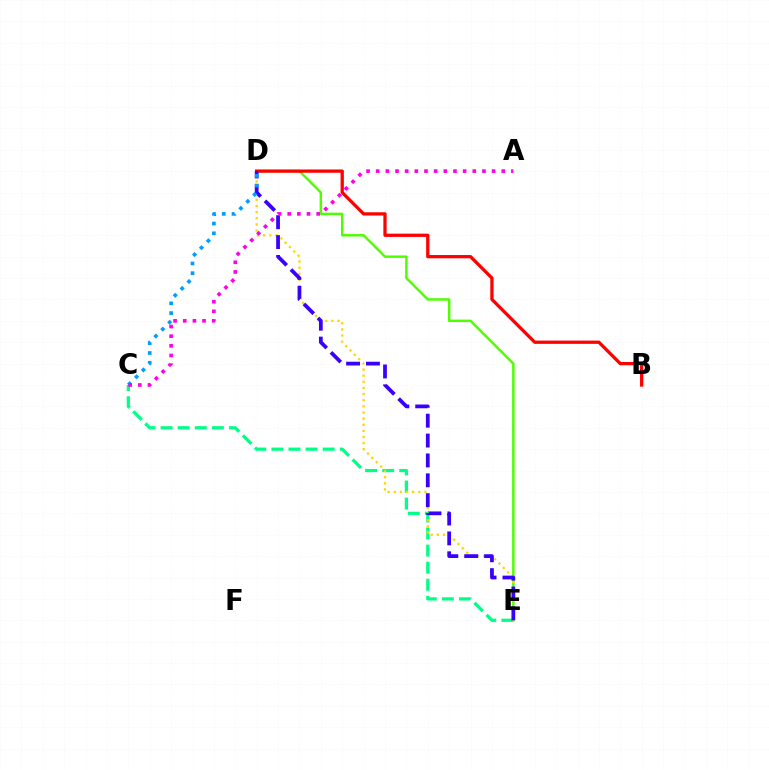{('C', 'E'): [{'color': '#00ff86', 'line_style': 'dashed', 'thickness': 2.32}], ('D', 'E'): [{'color': '#4fff00', 'line_style': 'solid', 'thickness': 1.79}, {'color': '#ffd500', 'line_style': 'dotted', 'thickness': 1.67}, {'color': '#3700ff', 'line_style': 'dashed', 'thickness': 2.7}], ('B', 'D'): [{'color': '#ff0000', 'line_style': 'solid', 'thickness': 2.35}], ('C', 'D'): [{'color': '#009eff', 'line_style': 'dotted', 'thickness': 2.65}], ('A', 'C'): [{'color': '#ff00ed', 'line_style': 'dotted', 'thickness': 2.62}]}